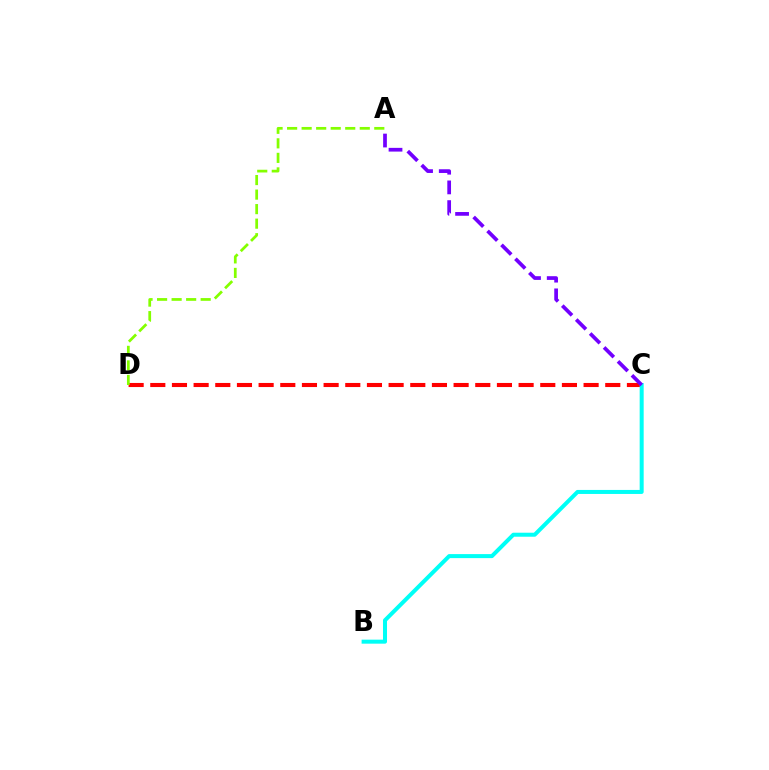{('C', 'D'): [{'color': '#ff0000', 'line_style': 'dashed', 'thickness': 2.94}], ('B', 'C'): [{'color': '#00fff6', 'line_style': 'solid', 'thickness': 2.89}], ('A', 'C'): [{'color': '#7200ff', 'line_style': 'dashed', 'thickness': 2.68}], ('A', 'D'): [{'color': '#84ff00', 'line_style': 'dashed', 'thickness': 1.97}]}